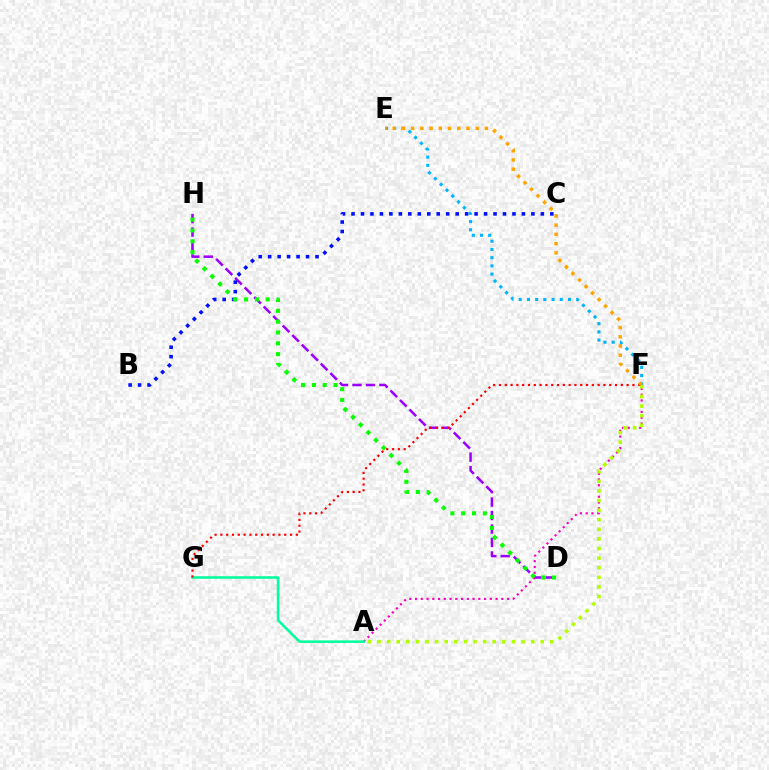{('D', 'H'): [{'color': '#9b00ff', 'line_style': 'dashed', 'thickness': 1.83}, {'color': '#08ff00', 'line_style': 'dotted', 'thickness': 2.94}], ('B', 'C'): [{'color': '#0010ff', 'line_style': 'dotted', 'thickness': 2.57}], ('A', 'F'): [{'color': '#ff00bd', 'line_style': 'dotted', 'thickness': 1.56}, {'color': '#b3ff00', 'line_style': 'dotted', 'thickness': 2.61}], ('A', 'G'): [{'color': '#00ff9d', 'line_style': 'solid', 'thickness': 1.83}], ('F', 'G'): [{'color': '#ff0000', 'line_style': 'dotted', 'thickness': 1.58}], ('E', 'F'): [{'color': '#00b5ff', 'line_style': 'dotted', 'thickness': 2.23}, {'color': '#ffa500', 'line_style': 'dotted', 'thickness': 2.5}]}